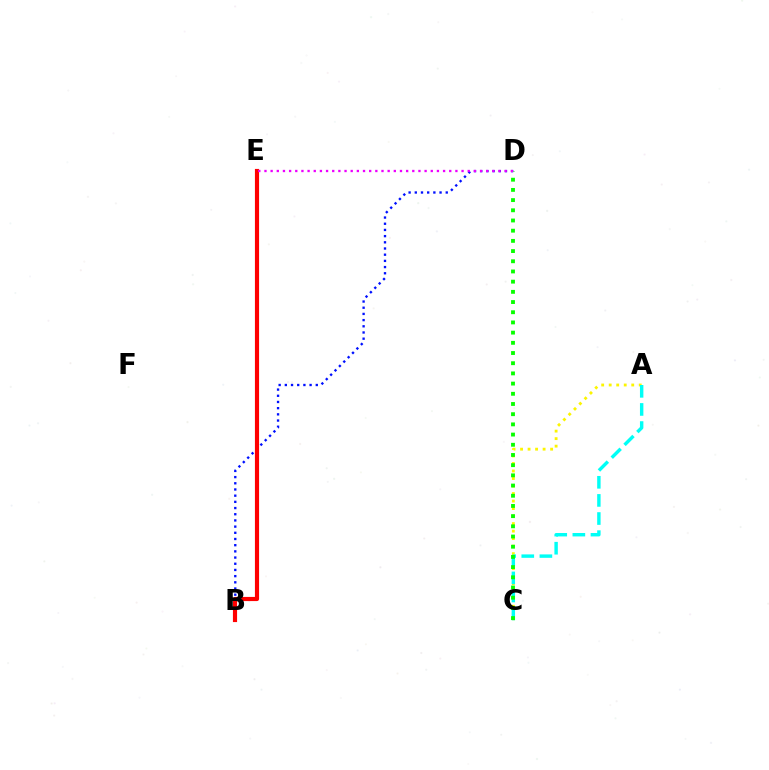{('B', 'D'): [{'color': '#0010ff', 'line_style': 'dotted', 'thickness': 1.68}], ('B', 'E'): [{'color': '#ff0000', 'line_style': 'solid', 'thickness': 2.99}], ('A', 'C'): [{'color': '#fcf500', 'line_style': 'dotted', 'thickness': 2.04}, {'color': '#00fff6', 'line_style': 'dashed', 'thickness': 2.46}], ('C', 'D'): [{'color': '#08ff00', 'line_style': 'dotted', 'thickness': 2.77}], ('D', 'E'): [{'color': '#ee00ff', 'line_style': 'dotted', 'thickness': 1.67}]}